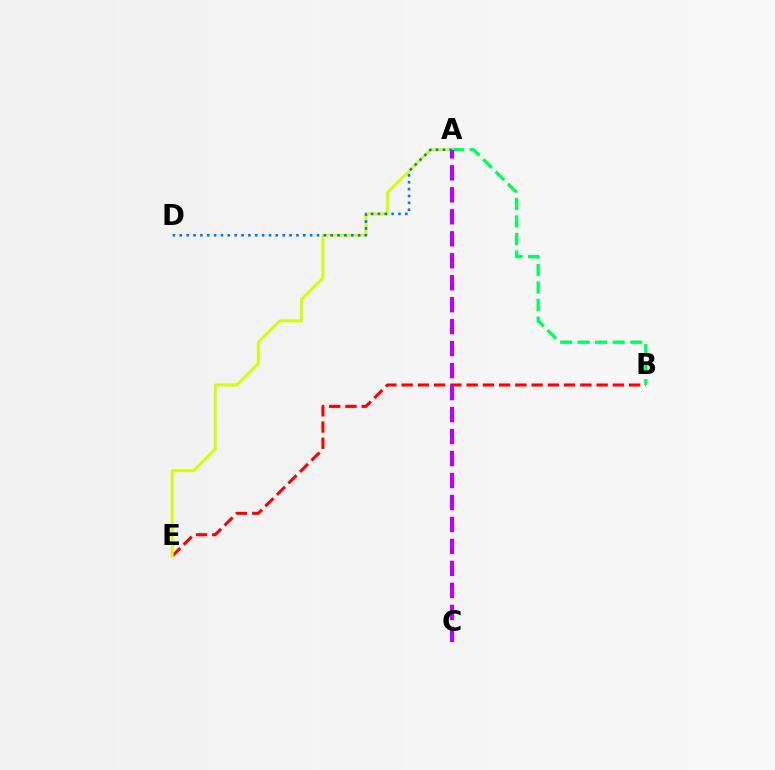{('B', 'E'): [{'color': '#ff0000', 'line_style': 'dashed', 'thickness': 2.21}], ('A', 'B'): [{'color': '#00ff5c', 'line_style': 'dashed', 'thickness': 2.38}], ('A', 'E'): [{'color': '#d1ff00', 'line_style': 'solid', 'thickness': 2.06}], ('A', 'C'): [{'color': '#b900ff', 'line_style': 'dashed', 'thickness': 2.99}], ('A', 'D'): [{'color': '#0074ff', 'line_style': 'dotted', 'thickness': 1.86}]}